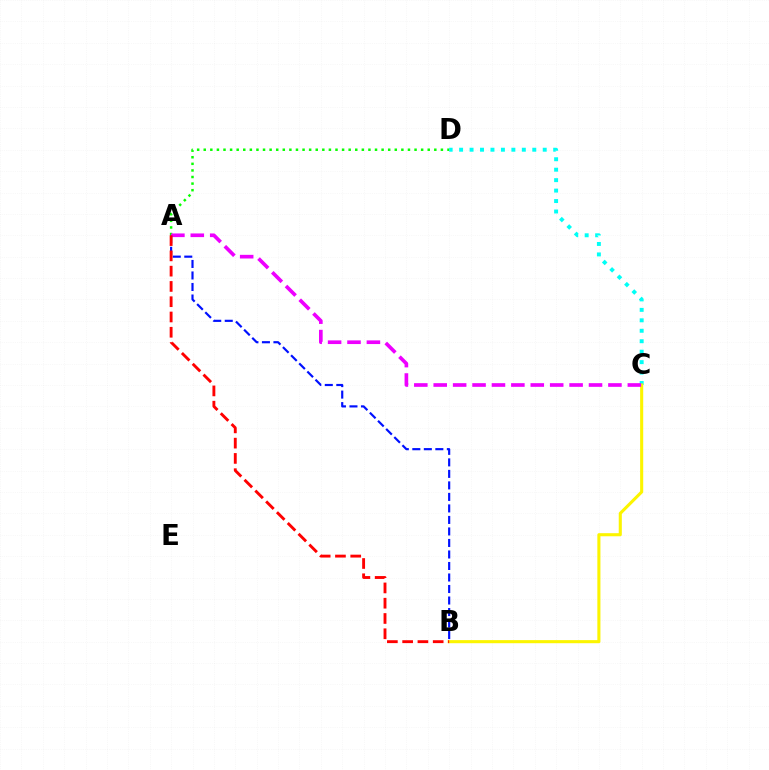{('C', 'D'): [{'color': '#00fff6', 'line_style': 'dotted', 'thickness': 2.84}], ('B', 'C'): [{'color': '#fcf500', 'line_style': 'solid', 'thickness': 2.22}], ('A', 'B'): [{'color': '#0010ff', 'line_style': 'dashed', 'thickness': 1.56}, {'color': '#ff0000', 'line_style': 'dashed', 'thickness': 2.08}], ('A', 'D'): [{'color': '#08ff00', 'line_style': 'dotted', 'thickness': 1.79}], ('A', 'C'): [{'color': '#ee00ff', 'line_style': 'dashed', 'thickness': 2.64}]}